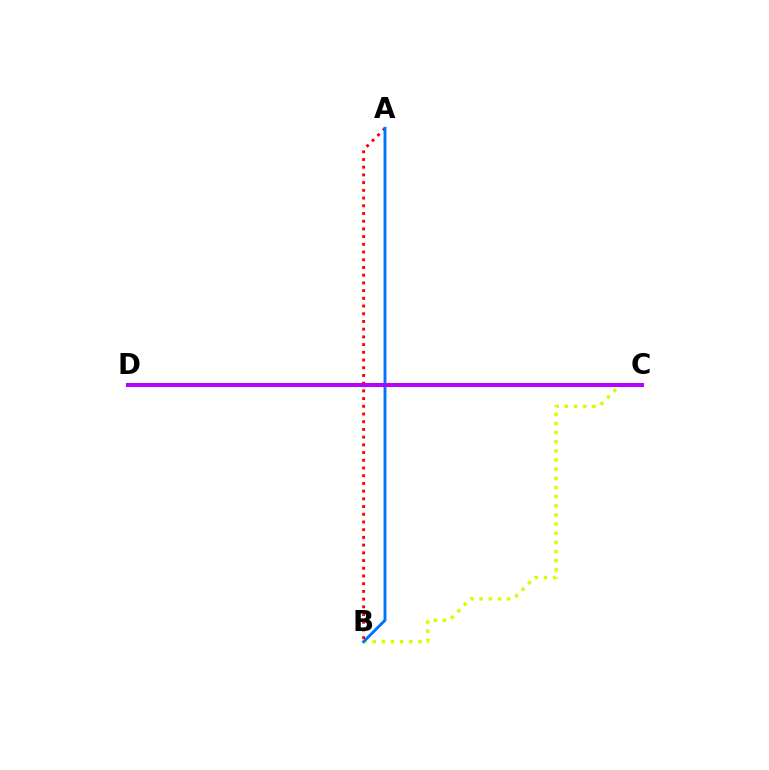{('B', 'C'): [{'color': '#d1ff00', 'line_style': 'dotted', 'thickness': 2.49}], ('A', 'B'): [{'color': '#ff0000', 'line_style': 'dotted', 'thickness': 2.1}, {'color': '#0074ff', 'line_style': 'solid', 'thickness': 2.1}], ('C', 'D'): [{'color': '#00ff5c', 'line_style': 'solid', 'thickness': 2.97}, {'color': '#b900ff', 'line_style': 'solid', 'thickness': 2.87}]}